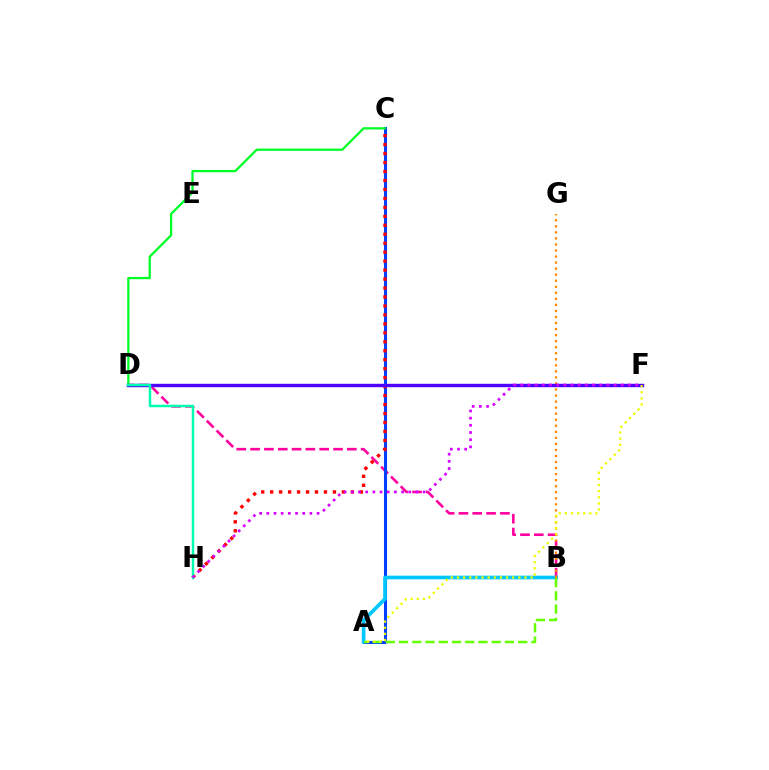{('B', 'D'): [{'color': '#ff00a0', 'line_style': 'dashed', 'thickness': 1.88}], ('A', 'C'): [{'color': '#003fff', 'line_style': 'solid', 'thickness': 2.19}], ('A', 'B'): [{'color': '#00c7ff', 'line_style': 'solid', 'thickness': 2.63}, {'color': '#66ff00', 'line_style': 'dashed', 'thickness': 1.8}], ('C', 'D'): [{'color': '#00ff27', 'line_style': 'solid', 'thickness': 1.64}], ('B', 'G'): [{'color': '#ff8800', 'line_style': 'dotted', 'thickness': 1.64}], ('C', 'H'): [{'color': '#ff0000', 'line_style': 'dotted', 'thickness': 2.43}], ('D', 'F'): [{'color': '#4f00ff', 'line_style': 'solid', 'thickness': 2.45}], ('D', 'H'): [{'color': '#00ffaf', 'line_style': 'solid', 'thickness': 1.79}], ('F', 'H'): [{'color': '#d600ff', 'line_style': 'dotted', 'thickness': 1.95}], ('A', 'F'): [{'color': '#eeff00', 'line_style': 'dotted', 'thickness': 1.67}]}